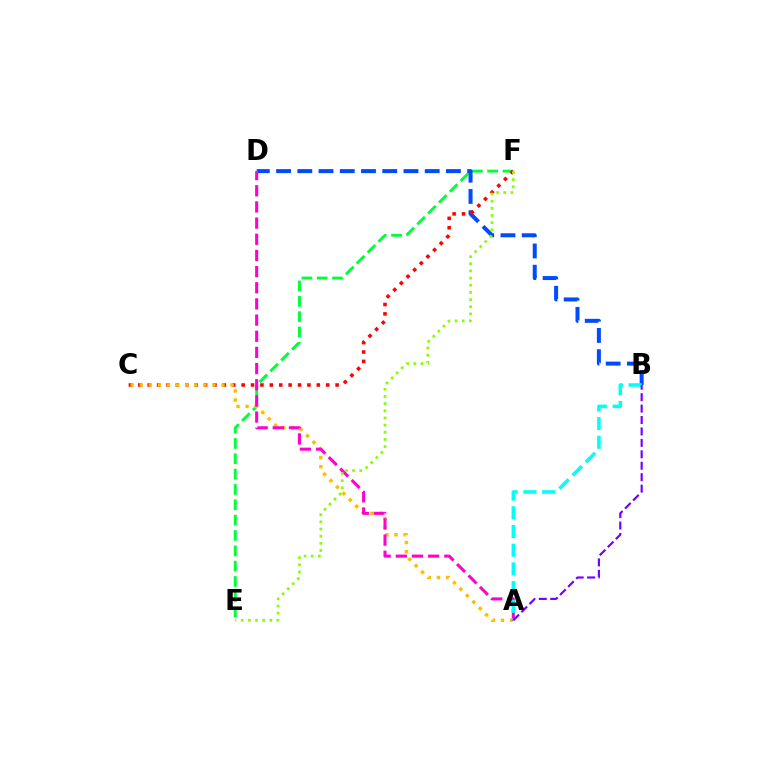{('E', 'F'): [{'color': '#00ff39', 'line_style': 'dashed', 'thickness': 2.08}, {'color': '#84ff00', 'line_style': 'dotted', 'thickness': 1.94}], ('B', 'D'): [{'color': '#004bff', 'line_style': 'dashed', 'thickness': 2.88}], ('C', 'F'): [{'color': '#ff0000', 'line_style': 'dotted', 'thickness': 2.55}], ('A', 'C'): [{'color': '#ffbd00', 'line_style': 'dotted', 'thickness': 2.47}], ('A', 'D'): [{'color': '#ff00cf', 'line_style': 'dashed', 'thickness': 2.2}], ('A', 'B'): [{'color': '#00fff6', 'line_style': 'dashed', 'thickness': 2.54}, {'color': '#7200ff', 'line_style': 'dashed', 'thickness': 1.55}]}